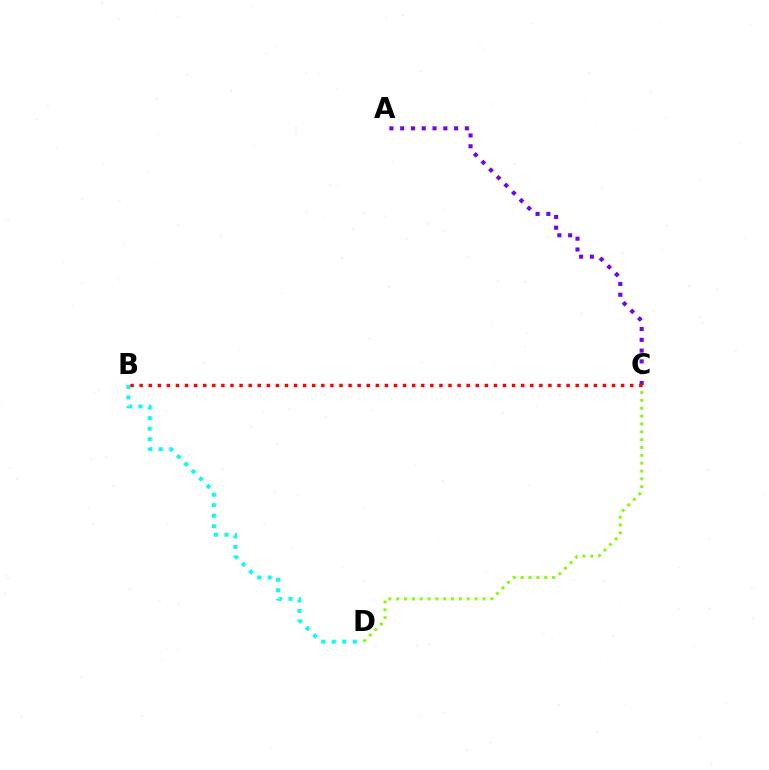{('B', 'D'): [{'color': '#00fff6', 'line_style': 'dotted', 'thickness': 2.86}], ('A', 'C'): [{'color': '#7200ff', 'line_style': 'dotted', 'thickness': 2.93}], ('C', 'D'): [{'color': '#84ff00', 'line_style': 'dotted', 'thickness': 2.13}], ('B', 'C'): [{'color': '#ff0000', 'line_style': 'dotted', 'thickness': 2.47}]}